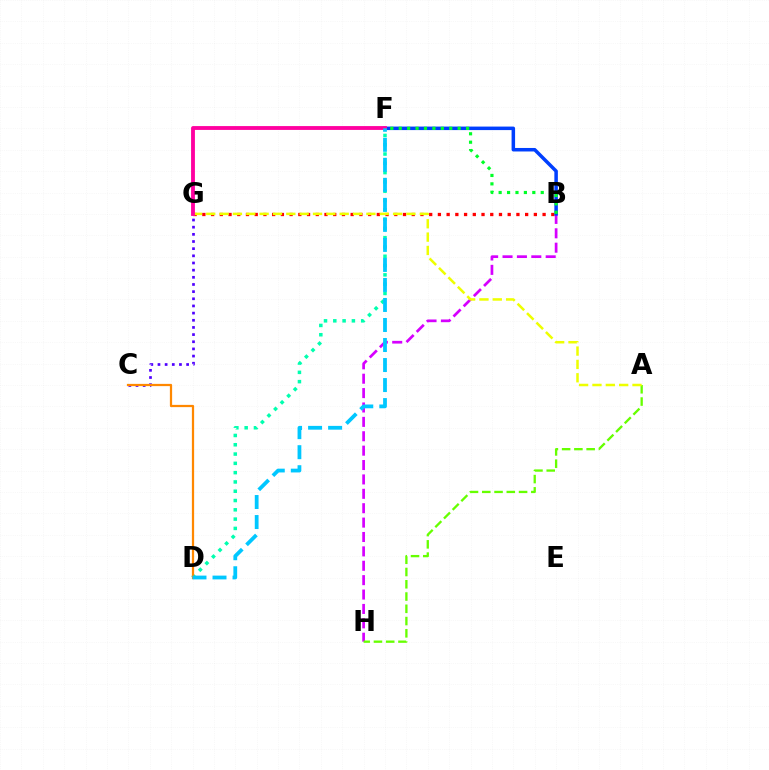{('C', 'G'): [{'color': '#4f00ff', 'line_style': 'dotted', 'thickness': 1.95}], ('B', 'H'): [{'color': '#d600ff', 'line_style': 'dashed', 'thickness': 1.95}], ('A', 'H'): [{'color': '#66ff00', 'line_style': 'dashed', 'thickness': 1.67}], ('B', 'G'): [{'color': '#ff0000', 'line_style': 'dotted', 'thickness': 2.37}], ('B', 'F'): [{'color': '#003fff', 'line_style': 'solid', 'thickness': 2.53}, {'color': '#00ff27', 'line_style': 'dotted', 'thickness': 2.29}], ('D', 'F'): [{'color': '#00ffaf', 'line_style': 'dotted', 'thickness': 2.53}, {'color': '#00c7ff', 'line_style': 'dashed', 'thickness': 2.72}], ('A', 'G'): [{'color': '#eeff00', 'line_style': 'dashed', 'thickness': 1.81}], ('C', 'D'): [{'color': '#ff8800', 'line_style': 'solid', 'thickness': 1.61}], ('F', 'G'): [{'color': '#ff00a0', 'line_style': 'solid', 'thickness': 2.77}]}